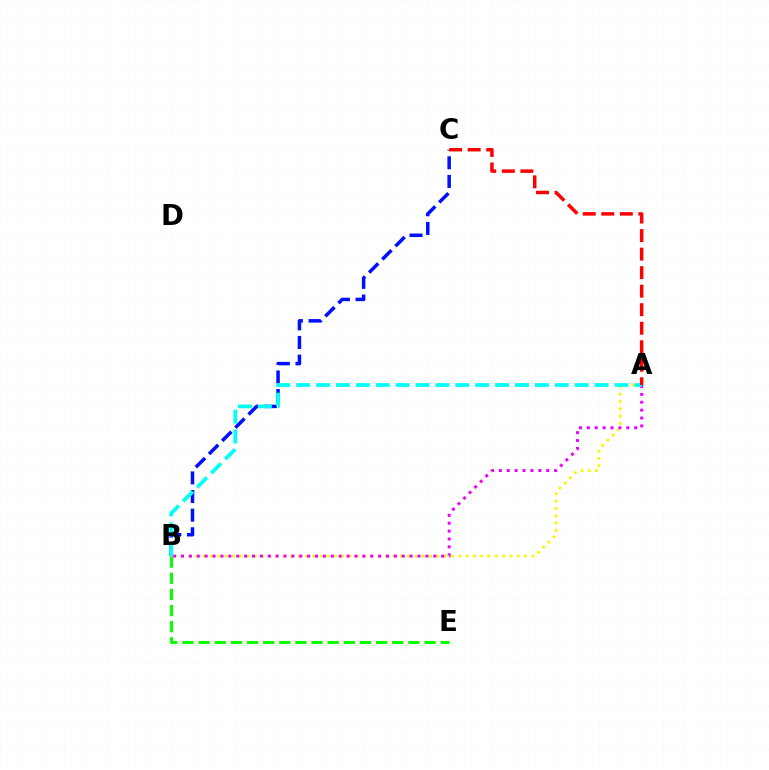{('B', 'C'): [{'color': '#0010ff', 'line_style': 'dashed', 'thickness': 2.53}], ('B', 'E'): [{'color': '#08ff00', 'line_style': 'dashed', 'thickness': 2.19}], ('A', 'B'): [{'color': '#fcf500', 'line_style': 'dotted', 'thickness': 1.98}, {'color': '#ee00ff', 'line_style': 'dotted', 'thickness': 2.14}, {'color': '#00fff6', 'line_style': 'dashed', 'thickness': 2.7}], ('A', 'C'): [{'color': '#ff0000', 'line_style': 'dashed', 'thickness': 2.52}]}